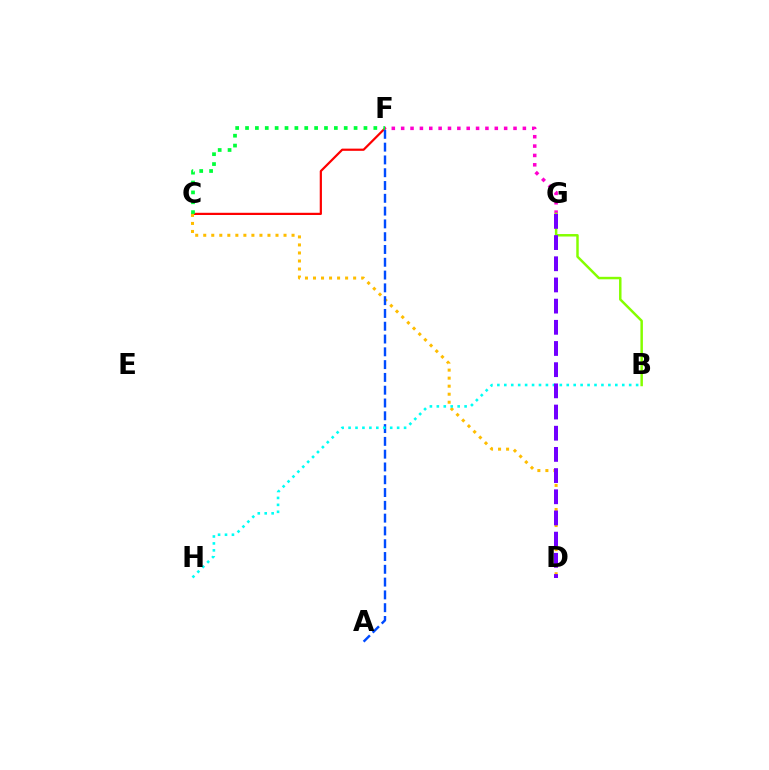{('C', 'F'): [{'color': '#ff0000', 'line_style': 'solid', 'thickness': 1.59}, {'color': '#00ff39', 'line_style': 'dotted', 'thickness': 2.68}], ('F', 'G'): [{'color': '#ff00cf', 'line_style': 'dotted', 'thickness': 2.54}], ('B', 'G'): [{'color': '#84ff00', 'line_style': 'solid', 'thickness': 1.78}], ('C', 'D'): [{'color': '#ffbd00', 'line_style': 'dotted', 'thickness': 2.18}], ('A', 'F'): [{'color': '#004bff', 'line_style': 'dashed', 'thickness': 1.74}], ('B', 'H'): [{'color': '#00fff6', 'line_style': 'dotted', 'thickness': 1.89}], ('D', 'G'): [{'color': '#7200ff', 'line_style': 'dashed', 'thickness': 2.88}]}